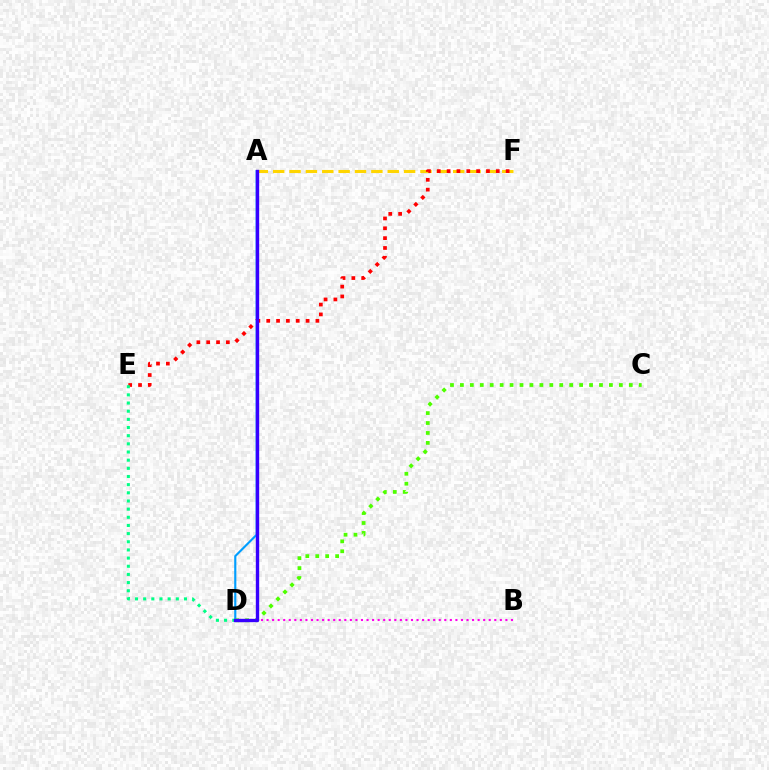{('A', 'F'): [{'color': '#ffd500', 'line_style': 'dashed', 'thickness': 2.22}], ('A', 'D'): [{'color': '#009eff', 'line_style': 'solid', 'thickness': 1.55}, {'color': '#3700ff', 'line_style': 'solid', 'thickness': 2.42}], ('E', 'F'): [{'color': '#ff0000', 'line_style': 'dotted', 'thickness': 2.67}], ('B', 'D'): [{'color': '#ff00ed', 'line_style': 'dotted', 'thickness': 1.51}], ('D', 'E'): [{'color': '#00ff86', 'line_style': 'dotted', 'thickness': 2.22}], ('C', 'D'): [{'color': '#4fff00', 'line_style': 'dotted', 'thickness': 2.7}]}